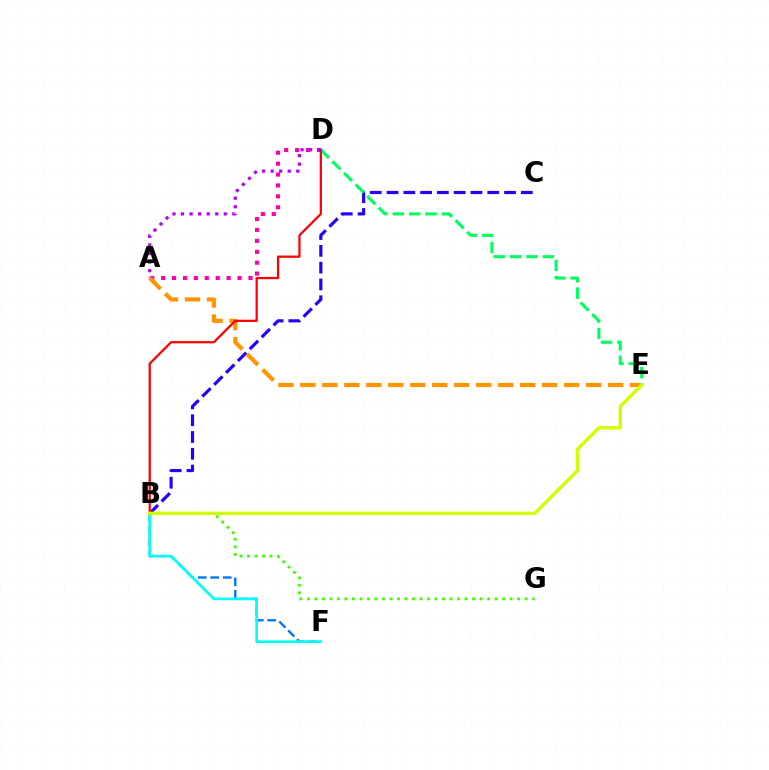{('B', 'C'): [{'color': '#2500ff', 'line_style': 'dashed', 'thickness': 2.28}], ('A', 'D'): [{'color': '#ff00ac', 'line_style': 'dotted', 'thickness': 2.97}, {'color': '#b900ff', 'line_style': 'dotted', 'thickness': 2.33}], ('B', 'F'): [{'color': '#0074ff', 'line_style': 'dashed', 'thickness': 1.69}, {'color': '#00fff6', 'line_style': 'solid', 'thickness': 1.91}], ('A', 'E'): [{'color': '#ff9400', 'line_style': 'dashed', 'thickness': 2.99}], ('D', 'E'): [{'color': '#00ff5c', 'line_style': 'dashed', 'thickness': 2.23}], ('B', 'D'): [{'color': '#ff0000', 'line_style': 'solid', 'thickness': 1.62}], ('B', 'G'): [{'color': '#3dff00', 'line_style': 'dotted', 'thickness': 2.04}], ('B', 'E'): [{'color': '#d1ff00', 'line_style': 'solid', 'thickness': 2.43}]}